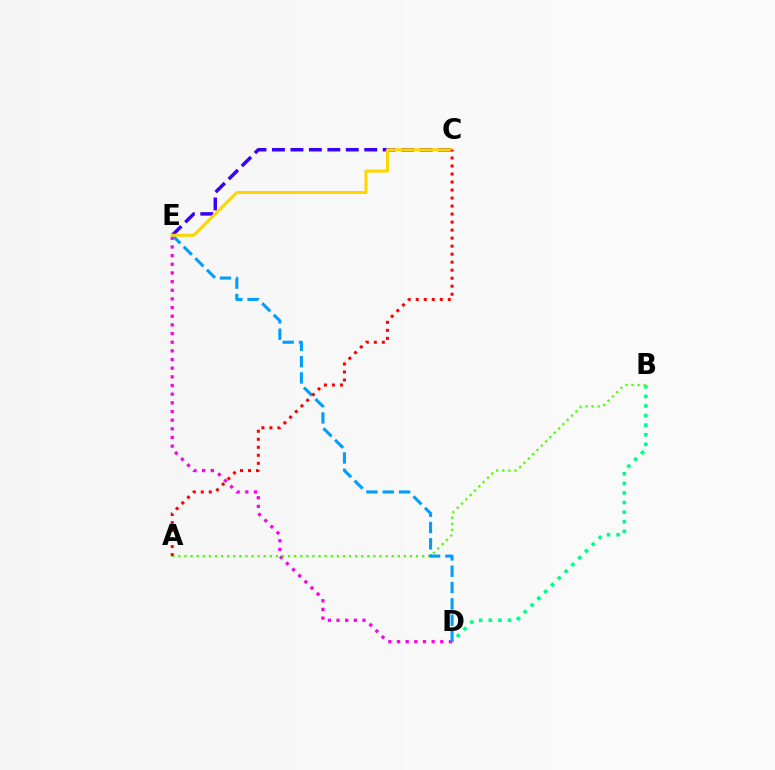{('D', 'E'): [{'color': '#ff00ed', 'line_style': 'dotted', 'thickness': 2.35}, {'color': '#009eff', 'line_style': 'dashed', 'thickness': 2.22}], ('B', 'D'): [{'color': '#00ff86', 'line_style': 'dotted', 'thickness': 2.61}], ('C', 'E'): [{'color': '#3700ff', 'line_style': 'dashed', 'thickness': 2.51}, {'color': '#ffd500', 'line_style': 'solid', 'thickness': 2.16}], ('A', 'B'): [{'color': '#4fff00', 'line_style': 'dotted', 'thickness': 1.66}], ('A', 'C'): [{'color': '#ff0000', 'line_style': 'dotted', 'thickness': 2.18}]}